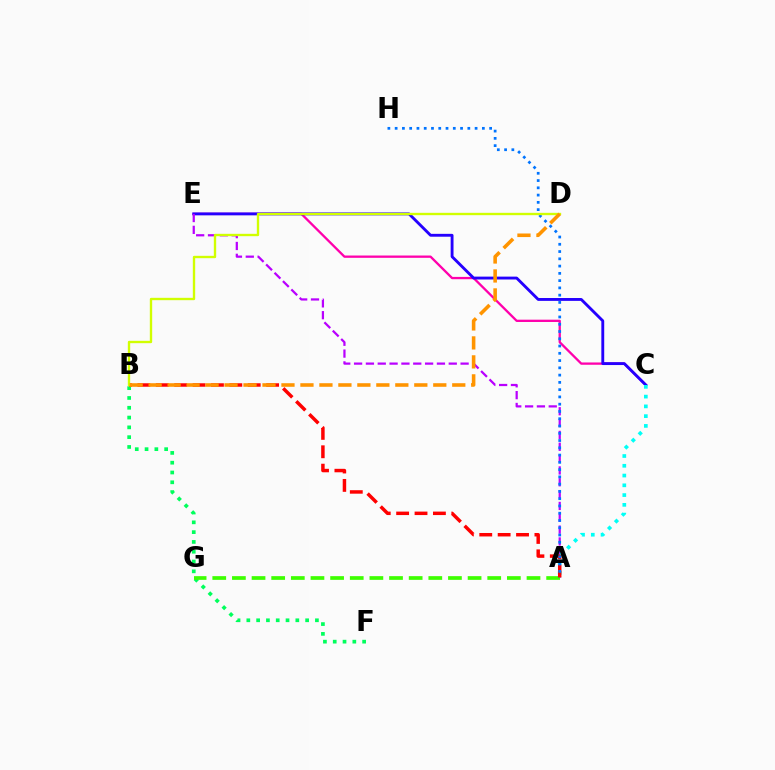{('C', 'E'): [{'color': '#ff00ac', 'line_style': 'solid', 'thickness': 1.66}, {'color': '#2500ff', 'line_style': 'solid', 'thickness': 2.06}], ('A', 'E'): [{'color': '#b900ff', 'line_style': 'dashed', 'thickness': 1.61}], ('B', 'F'): [{'color': '#00ff5c', 'line_style': 'dotted', 'thickness': 2.66}], ('A', 'C'): [{'color': '#00fff6', 'line_style': 'dotted', 'thickness': 2.65}], ('A', 'G'): [{'color': '#3dff00', 'line_style': 'dashed', 'thickness': 2.67}], ('A', 'B'): [{'color': '#ff0000', 'line_style': 'dashed', 'thickness': 2.5}], ('A', 'H'): [{'color': '#0074ff', 'line_style': 'dotted', 'thickness': 1.97}], ('B', 'D'): [{'color': '#d1ff00', 'line_style': 'solid', 'thickness': 1.69}, {'color': '#ff9400', 'line_style': 'dashed', 'thickness': 2.58}]}